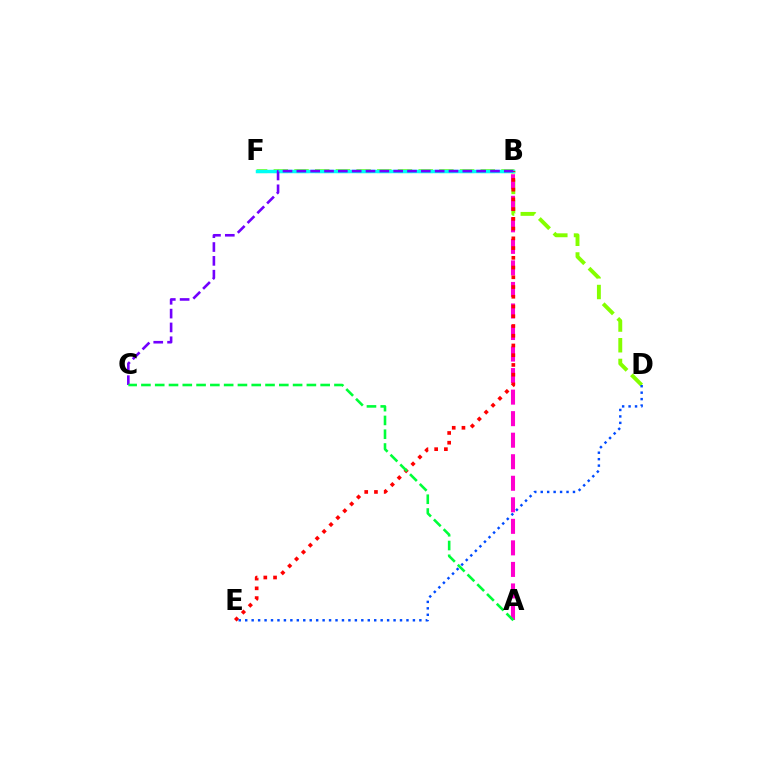{('D', 'F'): [{'color': '#84ff00', 'line_style': 'dashed', 'thickness': 2.81}], ('A', 'B'): [{'color': '#ff00cf', 'line_style': 'dashed', 'thickness': 2.93}], ('B', 'F'): [{'color': '#ffbd00', 'line_style': 'solid', 'thickness': 1.95}, {'color': '#00fff6', 'line_style': 'solid', 'thickness': 2.49}], ('B', 'E'): [{'color': '#ff0000', 'line_style': 'dotted', 'thickness': 2.65}], ('B', 'C'): [{'color': '#7200ff', 'line_style': 'dashed', 'thickness': 1.88}], ('A', 'C'): [{'color': '#00ff39', 'line_style': 'dashed', 'thickness': 1.87}], ('D', 'E'): [{'color': '#004bff', 'line_style': 'dotted', 'thickness': 1.75}]}